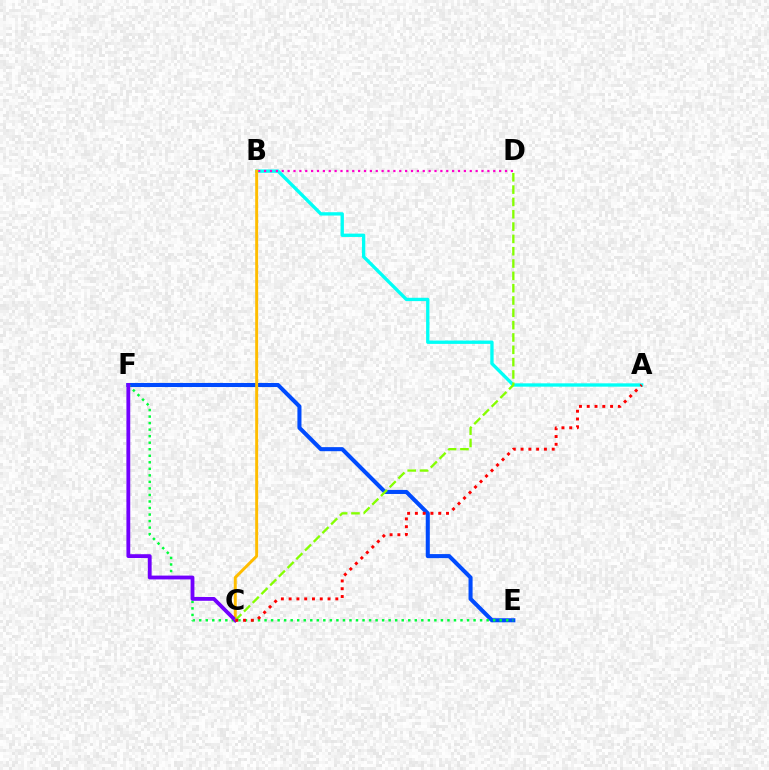{('A', 'B'): [{'color': '#00fff6', 'line_style': 'solid', 'thickness': 2.4}], ('B', 'D'): [{'color': '#ff00cf', 'line_style': 'dotted', 'thickness': 1.6}], ('E', 'F'): [{'color': '#004bff', 'line_style': 'solid', 'thickness': 2.92}, {'color': '#00ff39', 'line_style': 'dotted', 'thickness': 1.77}], ('B', 'C'): [{'color': '#ffbd00', 'line_style': 'solid', 'thickness': 2.12}], ('C', 'F'): [{'color': '#7200ff', 'line_style': 'solid', 'thickness': 2.75}], ('C', 'D'): [{'color': '#84ff00', 'line_style': 'dashed', 'thickness': 1.67}], ('A', 'C'): [{'color': '#ff0000', 'line_style': 'dotted', 'thickness': 2.11}]}